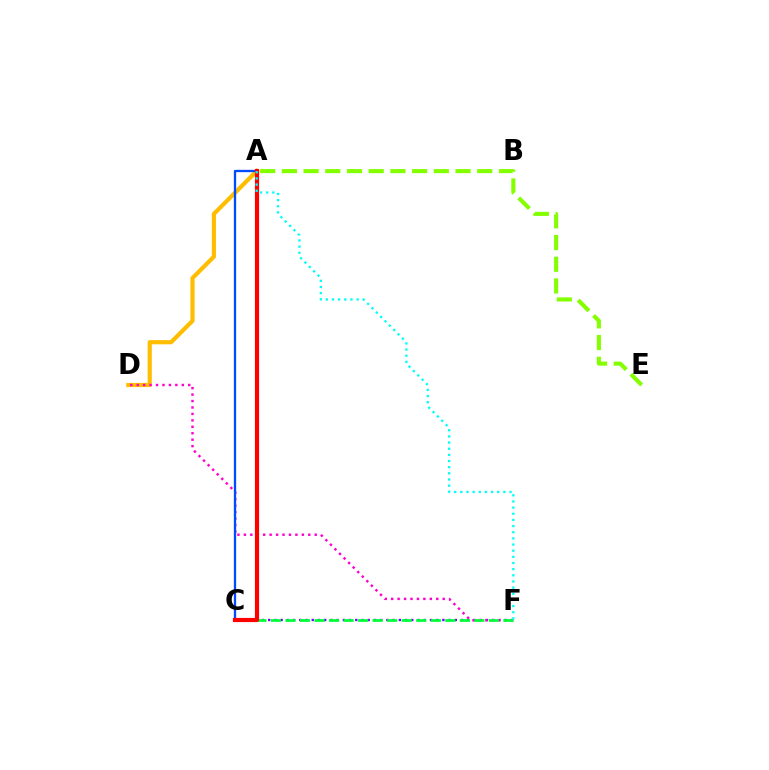{('C', 'F'): [{'color': '#7200ff', 'line_style': 'dotted', 'thickness': 1.69}, {'color': '#00ff39', 'line_style': 'dashed', 'thickness': 1.97}], ('A', 'E'): [{'color': '#84ff00', 'line_style': 'dashed', 'thickness': 2.95}], ('A', 'D'): [{'color': '#ffbd00', 'line_style': 'solid', 'thickness': 3.0}], ('D', 'F'): [{'color': '#ff00cf', 'line_style': 'dotted', 'thickness': 1.75}], ('A', 'C'): [{'color': '#004bff', 'line_style': 'solid', 'thickness': 1.66}, {'color': '#ff0000', 'line_style': 'solid', 'thickness': 3.0}], ('A', 'F'): [{'color': '#00fff6', 'line_style': 'dotted', 'thickness': 1.67}]}